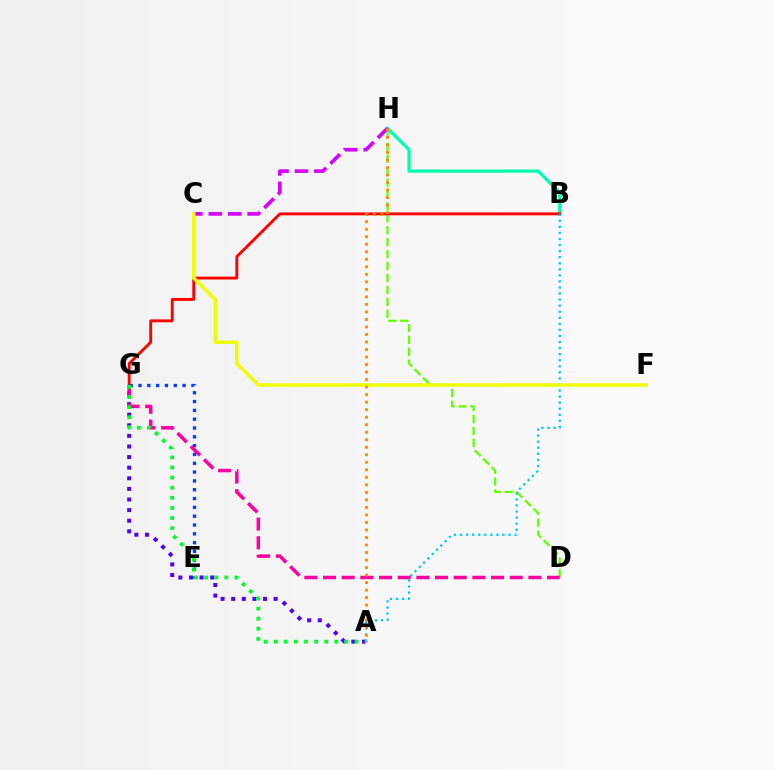{('D', 'H'): [{'color': '#66ff00', 'line_style': 'dashed', 'thickness': 1.62}], ('B', 'H'): [{'color': '#00ffaf', 'line_style': 'solid', 'thickness': 2.32}], ('A', 'G'): [{'color': '#4f00ff', 'line_style': 'dotted', 'thickness': 2.88}, {'color': '#00ff27', 'line_style': 'dotted', 'thickness': 2.74}], ('B', 'G'): [{'color': '#ff0000', 'line_style': 'solid', 'thickness': 2.07}], ('A', 'B'): [{'color': '#00c7ff', 'line_style': 'dotted', 'thickness': 1.65}], ('C', 'H'): [{'color': '#d600ff', 'line_style': 'dashed', 'thickness': 2.63}], ('C', 'F'): [{'color': '#eeff00', 'line_style': 'solid', 'thickness': 2.46}], ('E', 'G'): [{'color': '#003fff', 'line_style': 'dotted', 'thickness': 2.4}], ('D', 'G'): [{'color': '#ff00a0', 'line_style': 'dashed', 'thickness': 2.54}], ('A', 'H'): [{'color': '#ff8800', 'line_style': 'dotted', 'thickness': 2.04}]}